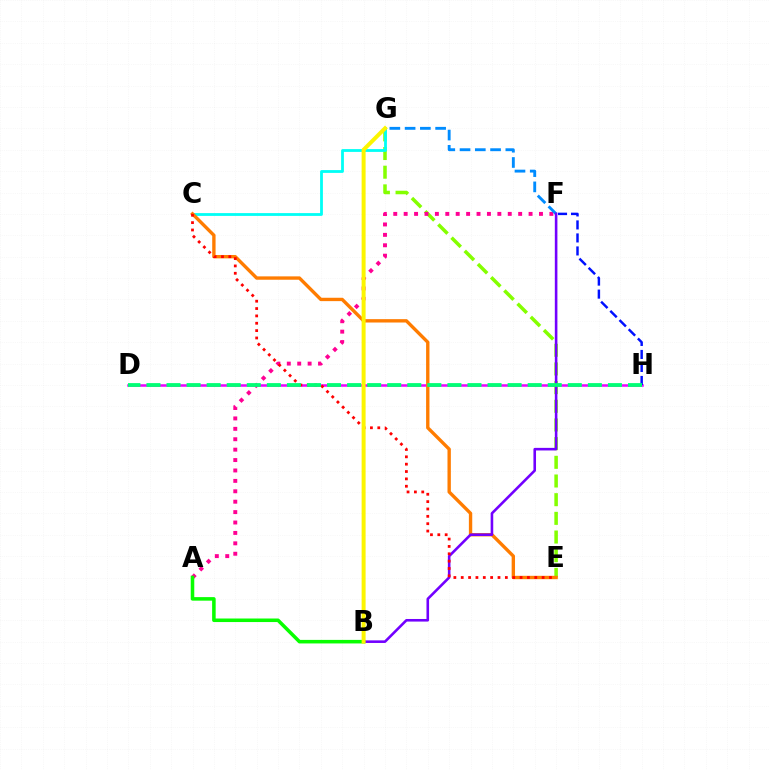{('E', 'G'): [{'color': '#84ff00', 'line_style': 'dashed', 'thickness': 2.54}], ('A', 'F'): [{'color': '#ff0094', 'line_style': 'dotted', 'thickness': 2.83}], ('D', 'H'): [{'color': '#ee00ff', 'line_style': 'solid', 'thickness': 1.83}, {'color': '#00ff74', 'line_style': 'dashed', 'thickness': 2.73}], ('C', 'G'): [{'color': '#00fff6', 'line_style': 'solid', 'thickness': 2.02}], ('A', 'B'): [{'color': '#08ff00', 'line_style': 'solid', 'thickness': 2.55}], ('F', 'G'): [{'color': '#008cff', 'line_style': 'dashed', 'thickness': 2.07}], ('C', 'E'): [{'color': '#ff7c00', 'line_style': 'solid', 'thickness': 2.42}, {'color': '#ff0000', 'line_style': 'dotted', 'thickness': 2.0}], ('B', 'F'): [{'color': '#7200ff', 'line_style': 'solid', 'thickness': 1.87}], ('F', 'H'): [{'color': '#0010ff', 'line_style': 'dashed', 'thickness': 1.77}], ('B', 'G'): [{'color': '#fcf500', 'line_style': 'solid', 'thickness': 2.87}]}